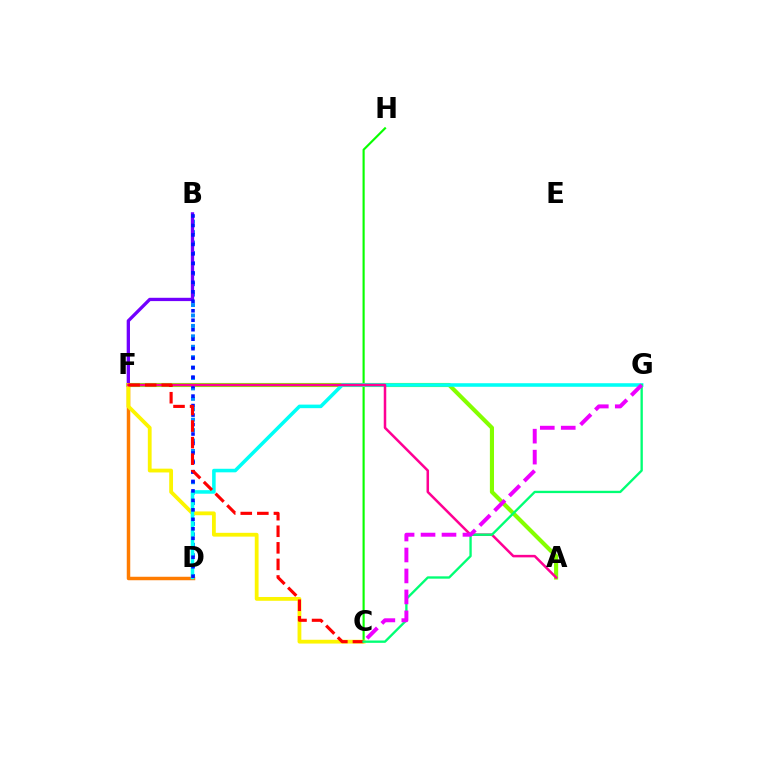{('C', 'H'): [{'color': '#08ff00', 'line_style': 'solid', 'thickness': 1.54}], ('B', 'D'): [{'color': '#008cff', 'line_style': 'dotted', 'thickness': 2.83}, {'color': '#0010ff', 'line_style': 'dotted', 'thickness': 2.58}], ('A', 'F'): [{'color': '#84ff00', 'line_style': 'solid', 'thickness': 2.97}, {'color': '#ff0094', 'line_style': 'solid', 'thickness': 1.81}], ('D', 'F'): [{'color': '#ff7c00', 'line_style': 'solid', 'thickness': 2.5}], ('B', 'F'): [{'color': '#7200ff', 'line_style': 'solid', 'thickness': 2.38}], ('C', 'F'): [{'color': '#fcf500', 'line_style': 'solid', 'thickness': 2.73}, {'color': '#ff0000', 'line_style': 'dashed', 'thickness': 2.25}], ('D', 'G'): [{'color': '#00fff6', 'line_style': 'solid', 'thickness': 2.56}], ('C', 'G'): [{'color': '#00ff74', 'line_style': 'solid', 'thickness': 1.68}, {'color': '#ee00ff', 'line_style': 'dashed', 'thickness': 2.85}]}